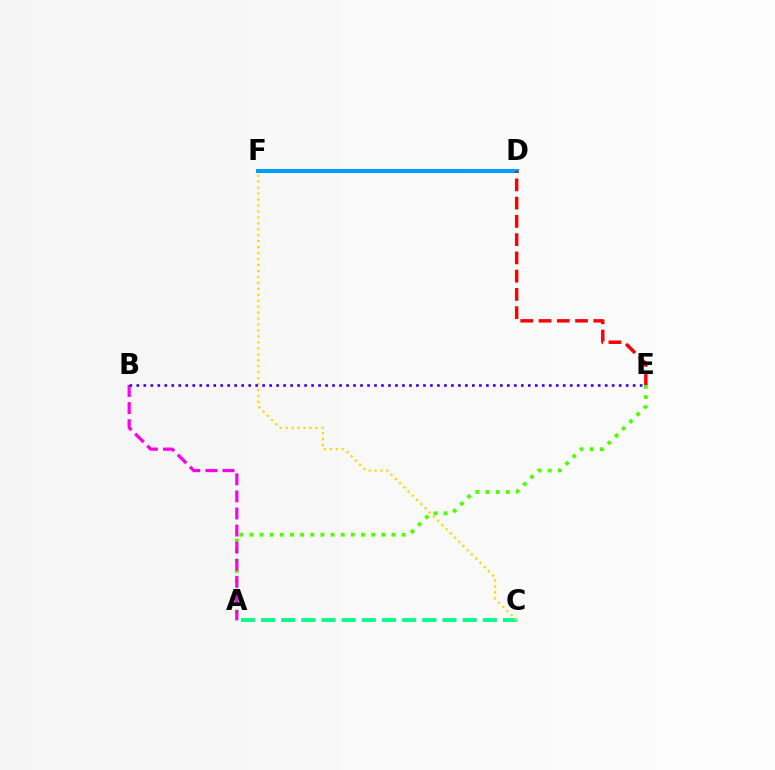{('A', 'E'): [{'color': '#4fff00', 'line_style': 'dotted', 'thickness': 2.76}], ('D', 'F'): [{'color': '#009eff', 'line_style': 'solid', 'thickness': 2.89}], ('D', 'E'): [{'color': '#ff0000', 'line_style': 'dashed', 'thickness': 2.48}], ('A', 'C'): [{'color': '#00ff86', 'line_style': 'dashed', 'thickness': 2.74}], ('A', 'B'): [{'color': '#ff00ed', 'line_style': 'dashed', 'thickness': 2.32}], ('C', 'F'): [{'color': '#ffd500', 'line_style': 'dotted', 'thickness': 1.62}], ('B', 'E'): [{'color': '#3700ff', 'line_style': 'dotted', 'thickness': 1.9}]}